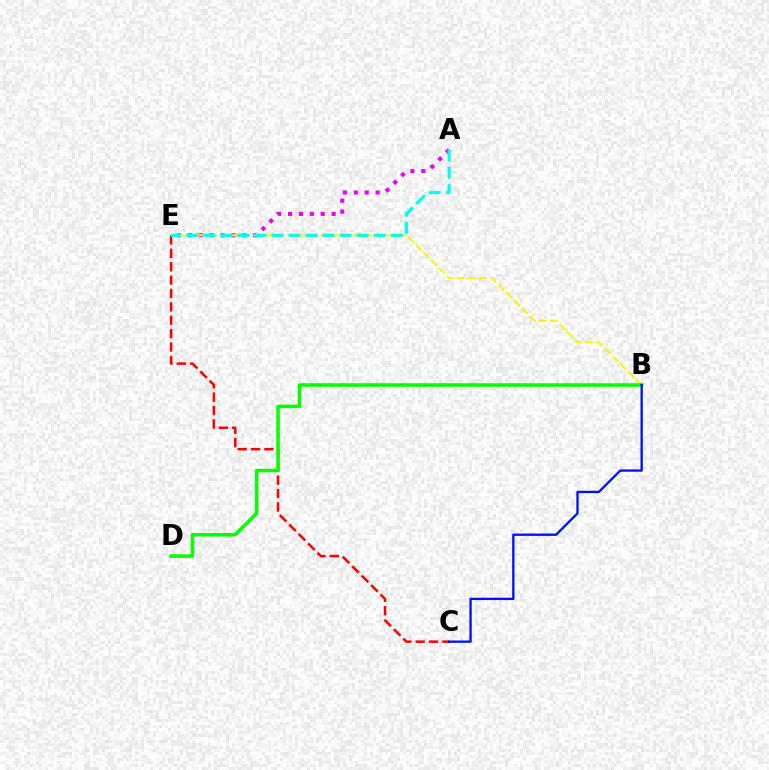{('C', 'E'): [{'color': '#ff0000', 'line_style': 'dashed', 'thickness': 1.82}], ('A', 'E'): [{'color': '#ee00ff', 'line_style': 'dotted', 'thickness': 2.96}, {'color': '#00fff6', 'line_style': 'dashed', 'thickness': 2.32}], ('B', 'E'): [{'color': '#fcf500', 'line_style': 'dashed', 'thickness': 1.5}], ('B', 'D'): [{'color': '#08ff00', 'line_style': 'solid', 'thickness': 2.55}], ('B', 'C'): [{'color': '#0010ff', 'line_style': 'solid', 'thickness': 1.68}]}